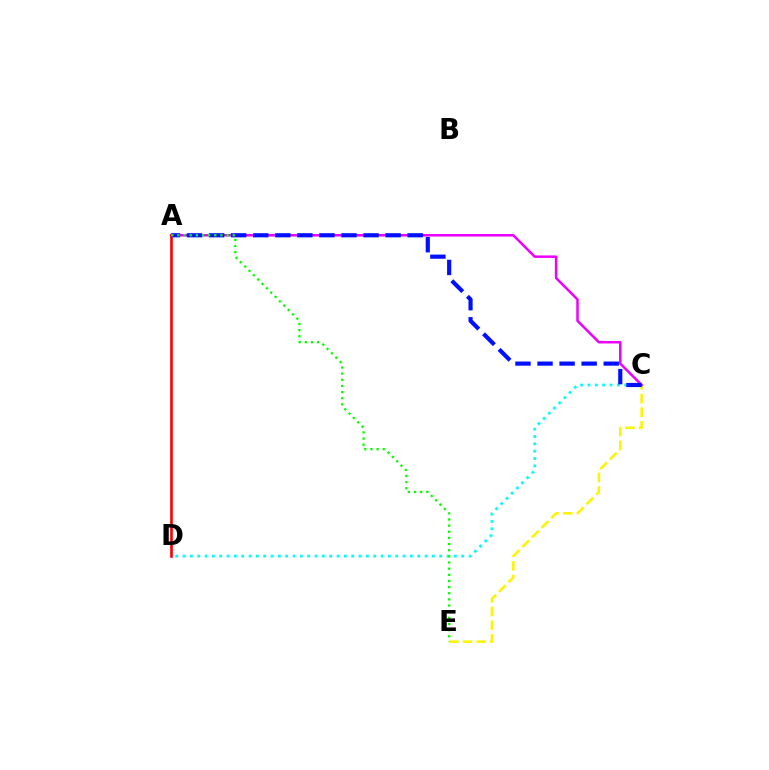{('C', 'E'): [{'color': '#fcf500', 'line_style': 'dashed', 'thickness': 1.85}], ('C', 'D'): [{'color': '#00fff6', 'line_style': 'dotted', 'thickness': 1.99}], ('A', 'C'): [{'color': '#ee00ff', 'line_style': 'solid', 'thickness': 1.81}, {'color': '#0010ff', 'line_style': 'dashed', 'thickness': 3.0}], ('A', 'D'): [{'color': '#ff0000', 'line_style': 'solid', 'thickness': 1.9}], ('A', 'E'): [{'color': '#08ff00', 'line_style': 'dotted', 'thickness': 1.67}]}